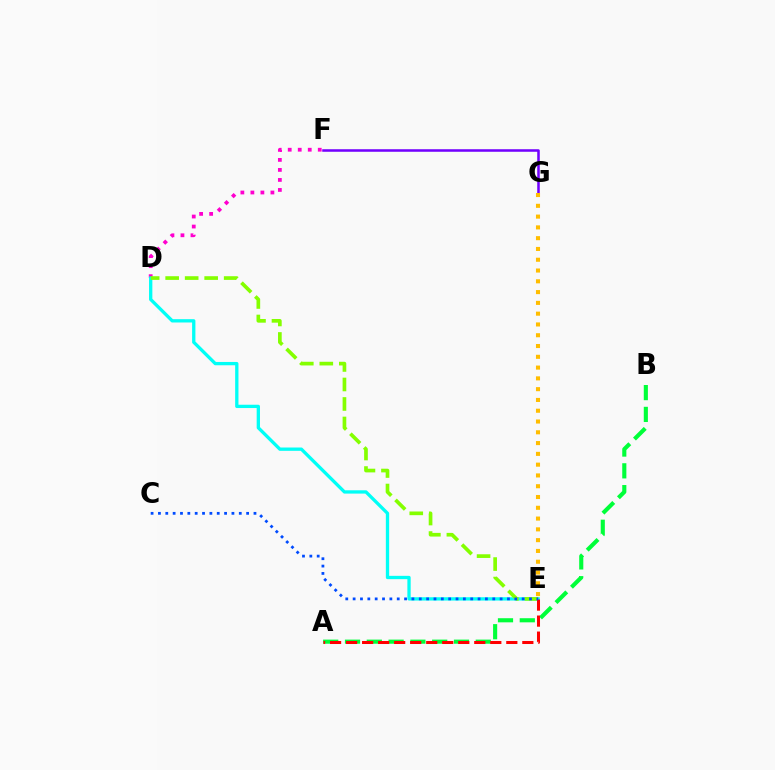{('D', 'F'): [{'color': '#ff00cf', 'line_style': 'dotted', 'thickness': 2.72}], ('D', 'E'): [{'color': '#00fff6', 'line_style': 'solid', 'thickness': 2.38}, {'color': '#84ff00', 'line_style': 'dashed', 'thickness': 2.65}], ('A', 'B'): [{'color': '#00ff39', 'line_style': 'dashed', 'thickness': 2.96}], ('A', 'E'): [{'color': '#ff0000', 'line_style': 'dashed', 'thickness': 2.18}], ('C', 'E'): [{'color': '#004bff', 'line_style': 'dotted', 'thickness': 2.0}], ('F', 'G'): [{'color': '#7200ff', 'line_style': 'solid', 'thickness': 1.83}], ('E', 'G'): [{'color': '#ffbd00', 'line_style': 'dotted', 'thickness': 2.93}]}